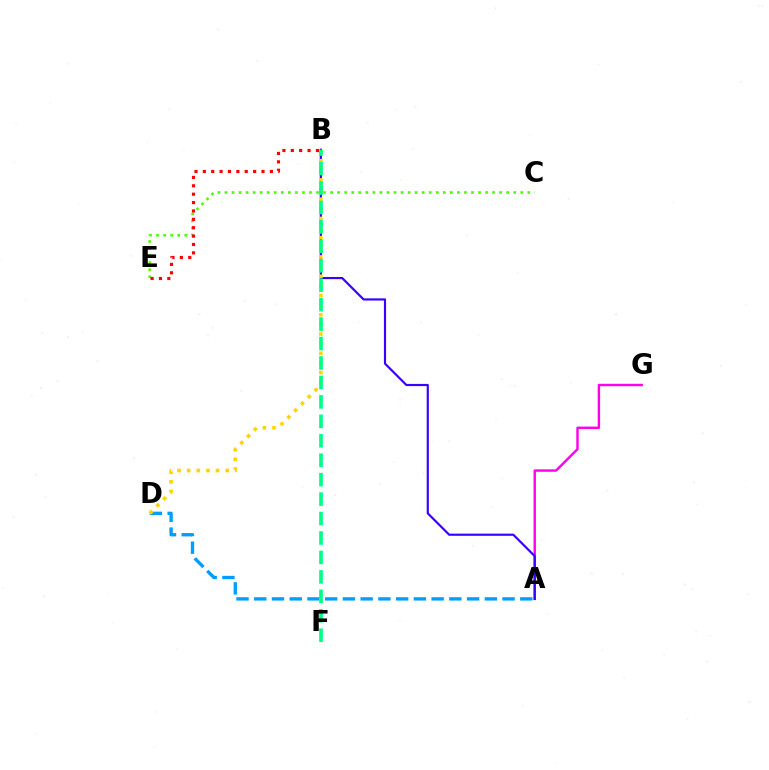{('A', 'D'): [{'color': '#009eff', 'line_style': 'dashed', 'thickness': 2.41}], ('C', 'E'): [{'color': '#4fff00', 'line_style': 'dotted', 'thickness': 1.91}], ('A', 'G'): [{'color': '#ff00ed', 'line_style': 'solid', 'thickness': 1.74}], ('B', 'E'): [{'color': '#ff0000', 'line_style': 'dotted', 'thickness': 2.28}], ('A', 'B'): [{'color': '#3700ff', 'line_style': 'solid', 'thickness': 1.56}], ('B', 'D'): [{'color': '#ffd500', 'line_style': 'dotted', 'thickness': 2.62}], ('B', 'F'): [{'color': '#00ff86', 'line_style': 'dashed', 'thickness': 2.64}]}